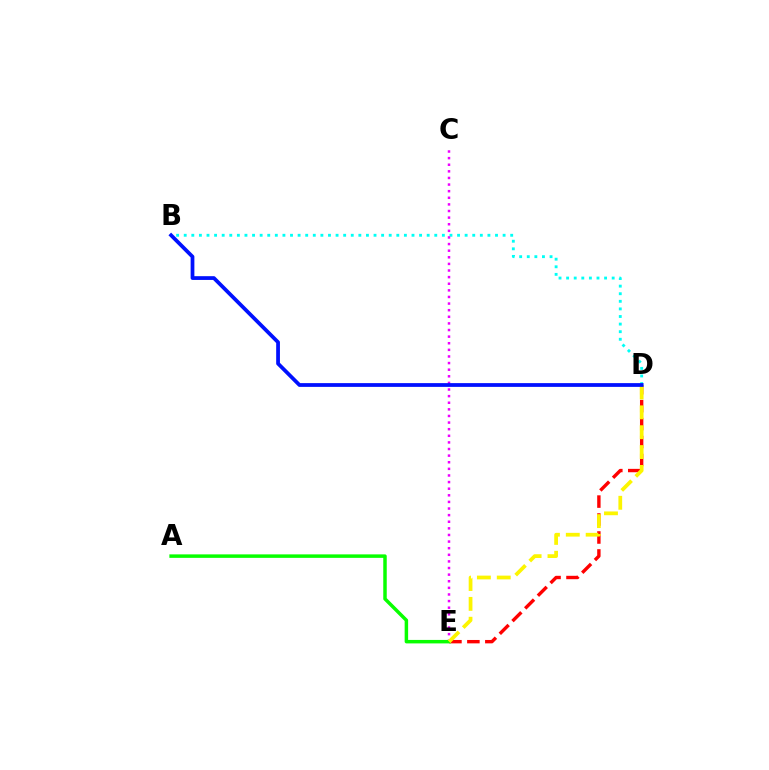{('B', 'D'): [{'color': '#00fff6', 'line_style': 'dotted', 'thickness': 2.06}, {'color': '#0010ff', 'line_style': 'solid', 'thickness': 2.7}], ('C', 'E'): [{'color': '#ee00ff', 'line_style': 'dotted', 'thickness': 1.8}], ('D', 'E'): [{'color': '#ff0000', 'line_style': 'dashed', 'thickness': 2.44}, {'color': '#fcf500', 'line_style': 'dashed', 'thickness': 2.7}], ('A', 'E'): [{'color': '#08ff00', 'line_style': 'solid', 'thickness': 2.51}]}